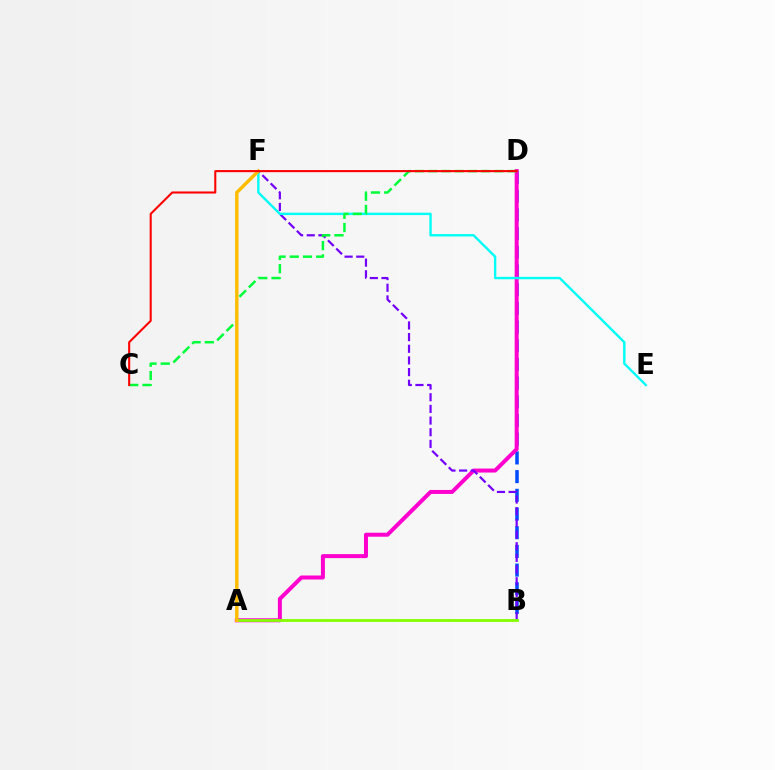{('B', 'D'): [{'color': '#004bff', 'line_style': 'dashed', 'thickness': 2.54}], ('A', 'D'): [{'color': '#ff00cf', 'line_style': 'solid', 'thickness': 2.88}], ('B', 'F'): [{'color': '#7200ff', 'line_style': 'dashed', 'thickness': 1.58}], ('A', 'B'): [{'color': '#84ff00', 'line_style': 'solid', 'thickness': 2.04}], ('E', 'F'): [{'color': '#00fff6', 'line_style': 'solid', 'thickness': 1.72}], ('C', 'D'): [{'color': '#00ff39', 'line_style': 'dashed', 'thickness': 1.8}, {'color': '#ff0000', 'line_style': 'solid', 'thickness': 1.5}], ('A', 'F'): [{'color': '#ffbd00', 'line_style': 'solid', 'thickness': 2.46}]}